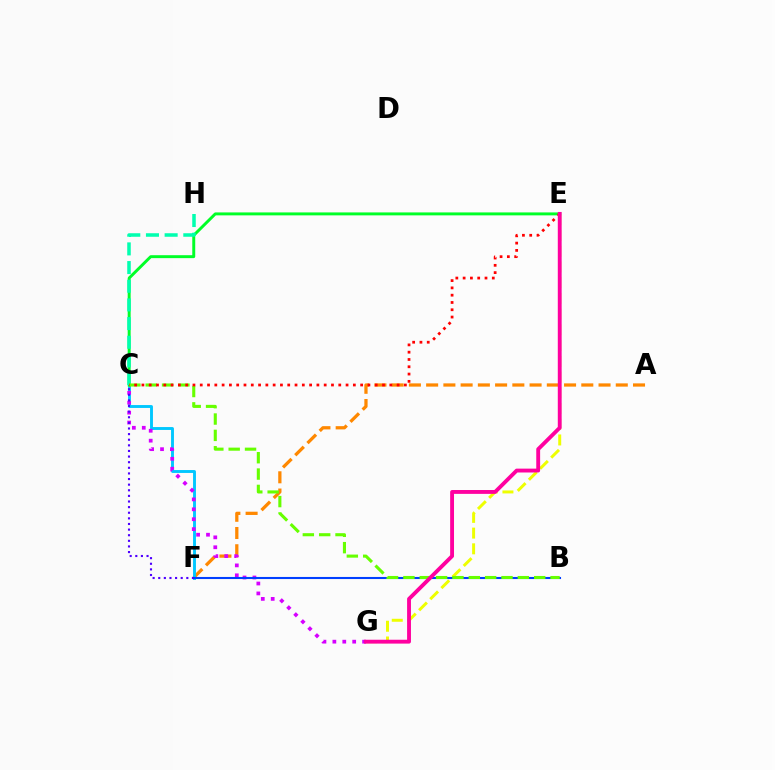{('A', 'F'): [{'color': '#ff8800', 'line_style': 'dashed', 'thickness': 2.34}], ('C', 'F'): [{'color': '#00c7ff', 'line_style': 'solid', 'thickness': 2.08}, {'color': '#4f00ff', 'line_style': 'dotted', 'thickness': 1.53}], ('C', 'E'): [{'color': '#00ff27', 'line_style': 'solid', 'thickness': 2.12}, {'color': '#ff0000', 'line_style': 'dotted', 'thickness': 1.98}], ('E', 'G'): [{'color': '#eeff00', 'line_style': 'dashed', 'thickness': 2.14}, {'color': '#ff00a0', 'line_style': 'solid', 'thickness': 2.78}], ('C', 'G'): [{'color': '#d600ff', 'line_style': 'dotted', 'thickness': 2.69}], ('B', 'F'): [{'color': '#003fff', 'line_style': 'solid', 'thickness': 1.5}], ('C', 'H'): [{'color': '#00ffaf', 'line_style': 'dashed', 'thickness': 2.54}], ('B', 'C'): [{'color': '#66ff00', 'line_style': 'dashed', 'thickness': 2.22}]}